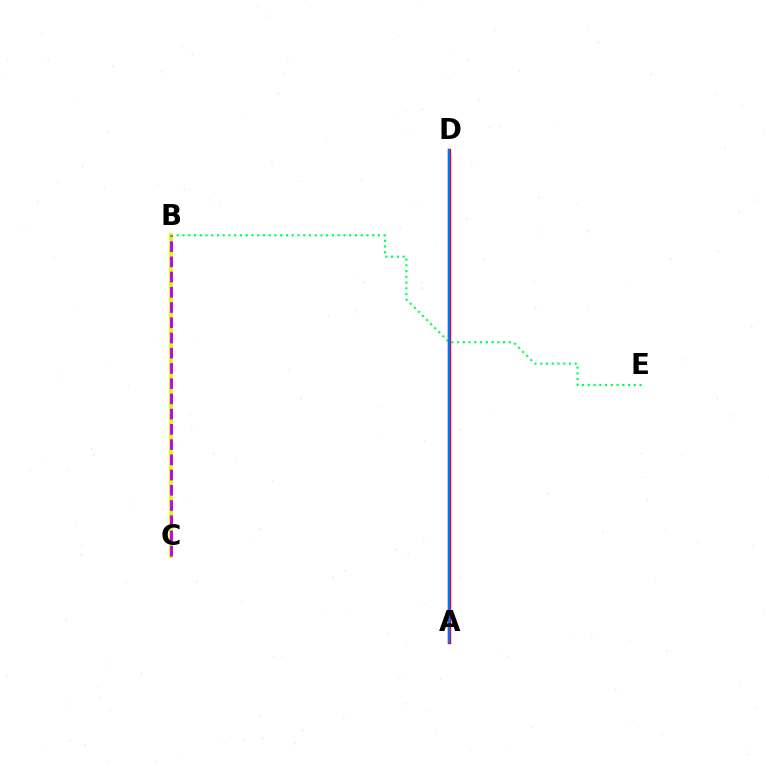{('A', 'D'): [{'color': '#ff0000', 'line_style': 'solid', 'thickness': 2.46}, {'color': '#0074ff', 'line_style': 'solid', 'thickness': 1.66}], ('B', 'E'): [{'color': '#00ff5c', 'line_style': 'dotted', 'thickness': 1.56}], ('B', 'C'): [{'color': '#d1ff00', 'line_style': 'solid', 'thickness': 2.76}, {'color': '#b900ff', 'line_style': 'dashed', 'thickness': 2.07}]}